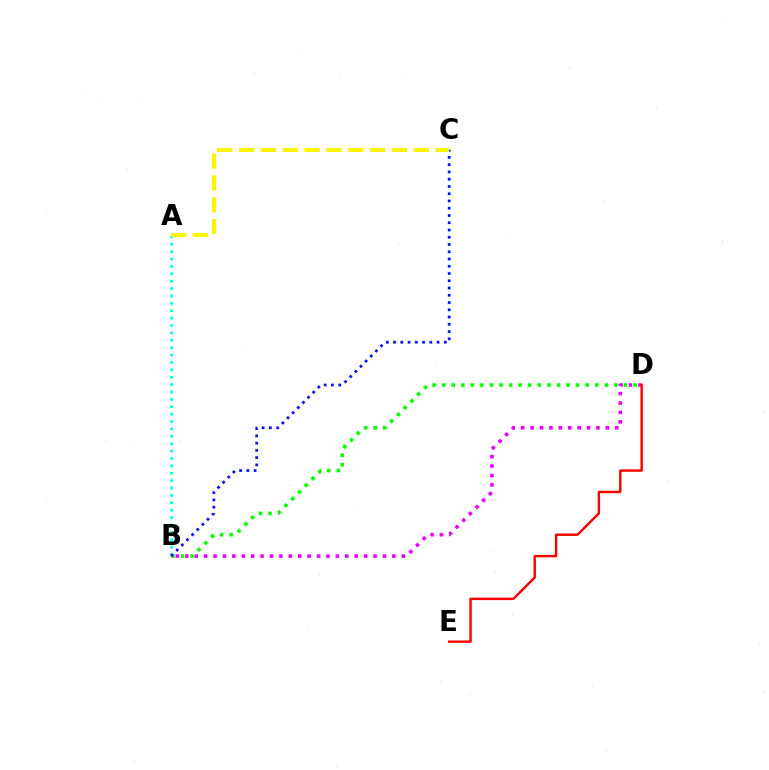{('B', 'D'): [{'color': '#ee00ff', 'line_style': 'dotted', 'thickness': 2.56}, {'color': '#08ff00', 'line_style': 'dotted', 'thickness': 2.6}], ('D', 'E'): [{'color': '#ff0000', 'line_style': 'solid', 'thickness': 1.75}], ('A', 'B'): [{'color': '#00fff6', 'line_style': 'dotted', 'thickness': 2.01}], ('B', 'C'): [{'color': '#0010ff', 'line_style': 'dotted', 'thickness': 1.97}], ('A', 'C'): [{'color': '#fcf500', 'line_style': 'dashed', 'thickness': 2.97}]}